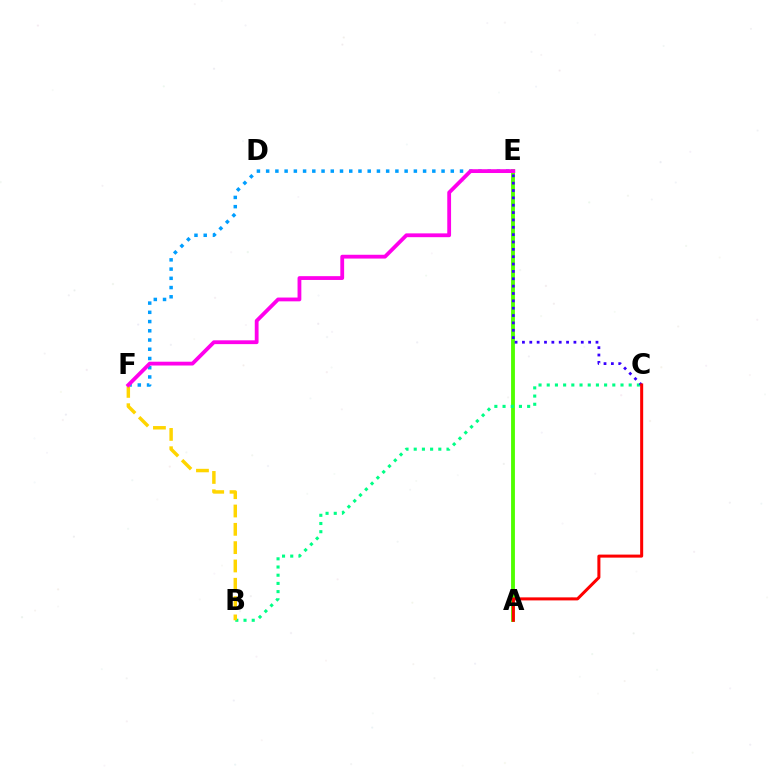{('A', 'E'): [{'color': '#4fff00', 'line_style': 'solid', 'thickness': 2.77}], ('B', 'C'): [{'color': '#00ff86', 'line_style': 'dotted', 'thickness': 2.23}], ('C', 'E'): [{'color': '#3700ff', 'line_style': 'dotted', 'thickness': 2.0}], ('E', 'F'): [{'color': '#009eff', 'line_style': 'dotted', 'thickness': 2.51}, {'color': '#ff00ed', 'line_style': 'solid', 'thickness': 2.74}], ('A', 'C'): [{'color': '#ff0000', 'line_style': 'solid', 'thickness': 2.18}], ('B', 'F'): [{'color': '#ffd500', 'line_style': 'dashed', 'thickness': 2.49}]}